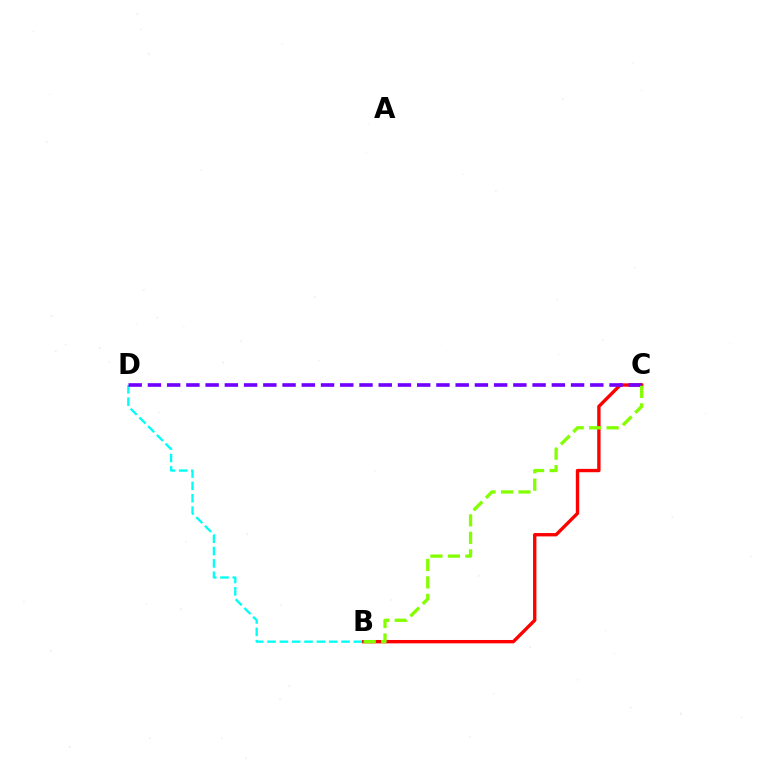{('B', 'C'): [{'color': '#ff0000', 'line_style': 'solid', 'thickness': 2.41}, {'color': '#84ff00', 'line_style': 'dashed', 'thickness': 2.37}], ('B', 'D'): [{'color': '#00fff6', 'line_style': 'dashed', 'thickness': 1.68}], ('C', 'D'): [{'color': '#7200ff', 'line_style': 'dashed', 'thickness': 2.61}]}